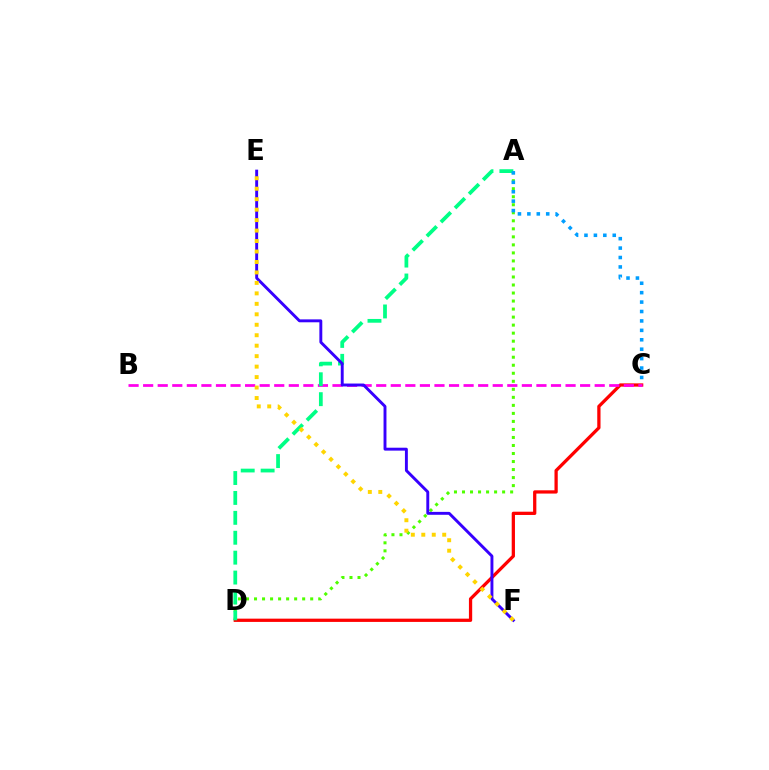{('A', 'D'): [{'color': '#4fff00', 'line_style': 'dotted', 'thickness': 2.18}, {'color': '#00ff86', 'line_style': 'dashed', 'thickness': 2.7}], ('C', 'D'): [{'color': '#ff0000', 'line_style': 'solid', 'thickness': 2.35}], ('B', 'C'): [{'color': '#ff00ed', 'line_style': 'dashed', 'thickness': 1.98}], ('E', 'F'): [{'color': '#3700ff', 'line_style': 'solid', 'thickness': 2.1}, {'color': '#ffd500', 'line_style': 'dotted', 'thickness': 2.84}], ('A', 'C'): [{'color': '#009eff', 'line_style': 'dotted', 'thickness': 2.56}]}